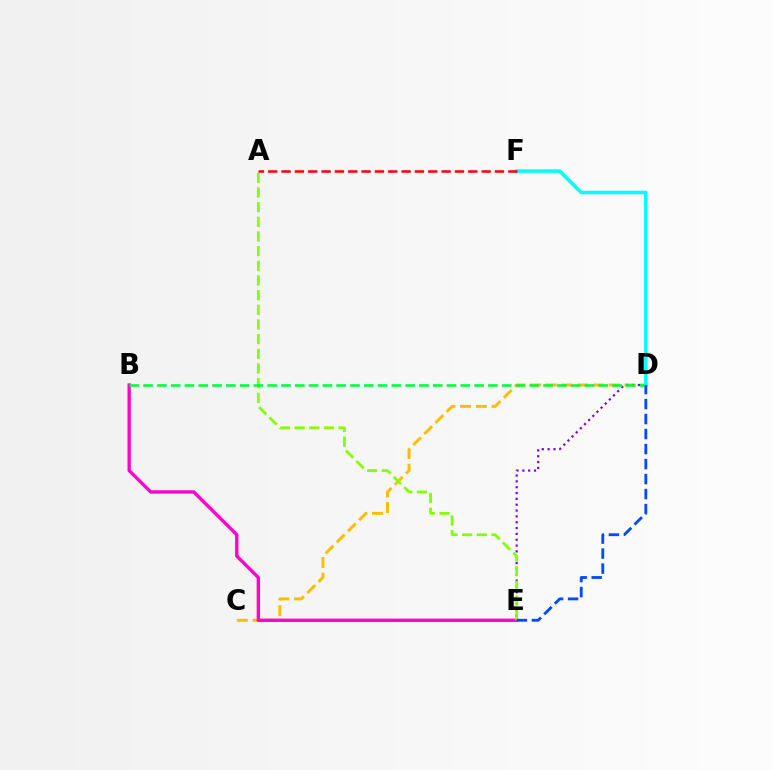{('C', 'D'): [{'color': '#ffbd00', 'line_style': 'dashed', 'thickness': 2.14}], ('B', 'E'): [{'color': '#ff00cf', 'line_style': 'solid', 'thickness': 2.41}], ('D', 'E'): [{'color': '#7200ff', 'line_style': 'dotted', 'thickness': 1.59}, {'color': '#004bff', 'line_style': 'dashed', 'thickness': 2.04}], ('A', 'E'): [{'color': '#84ff00', 'line_style': 'dashed', 'thickness': 1.99}], ('B', 'D'): [{'color': '#00ff39', 'line_style': 'dashed', 'thickness': 1.87}], ('D', 'F'): [{'color': '#00fff6', 'line_style': 'solid', 'thickness': 2.55}], ('A', 'F'): [{'color': '#ff0000', 'line_style': 'dashed', 'thickness': 1.81}]}